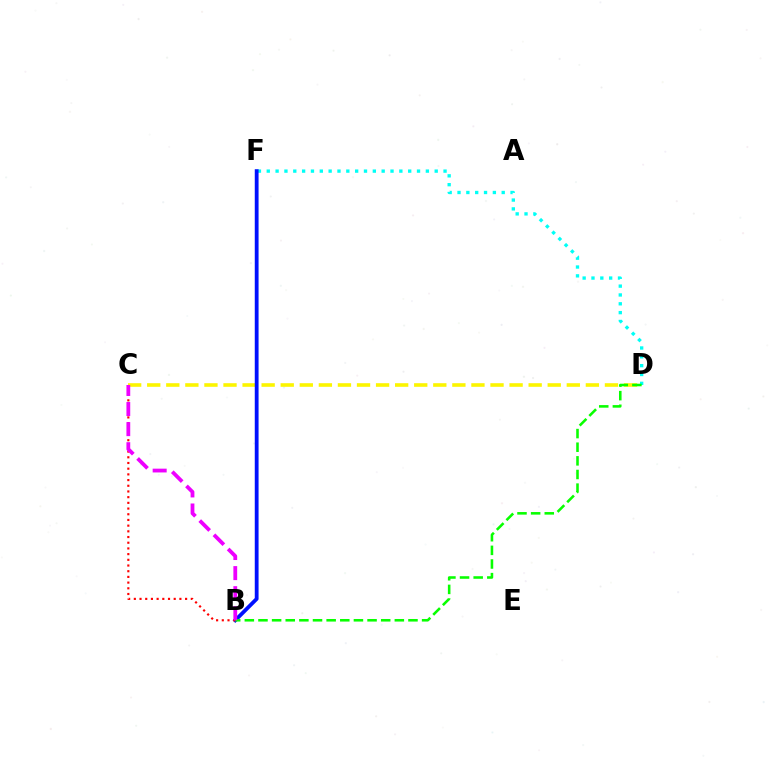{('D', 'F'): [{'color': '#00fff6', 'line_style': 'dotted', 'thickness': 2.4}], ('C', 'D'): [{'color': '#fcf500', 'line_style': 'dashed', 'thickness': 2.59}], ('B', 'F'): [{'color': '#0010ff', 'line_style': 'solid', 'thickness': 2.74}], ('B', 'D'): [{'color': '#08ff00', 'line_style': 'dashed', 'thickness': 1.85}], ('B', 'C'): [{'color': '#ff0000', 'line_style': 'dotted', 'thickness': 1.55}, {'color': '#ee00ff', 'line_style': 'dashed', 'thickness': 2.73}]}